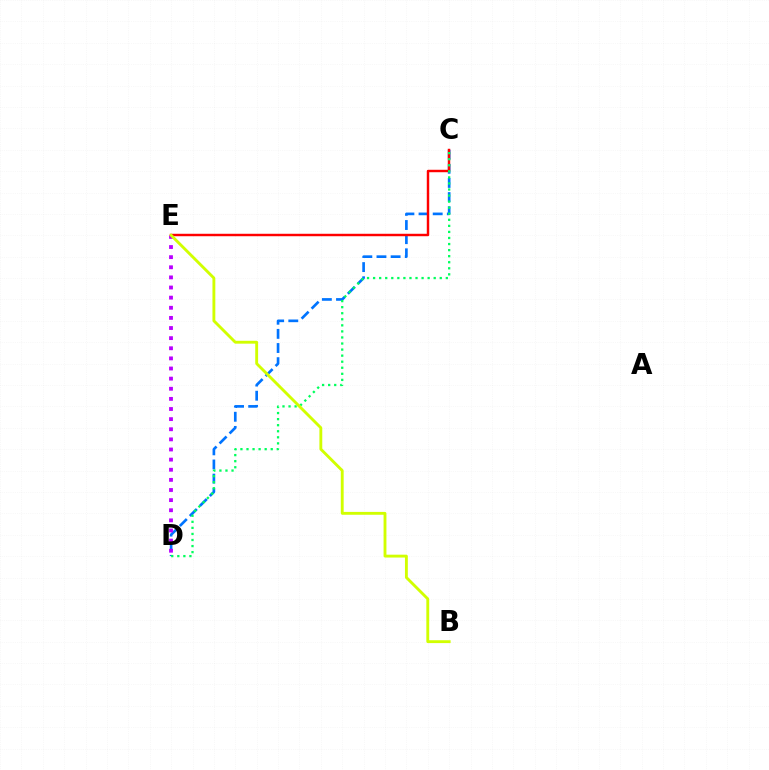{('C', 'D'): [{'color': '#0074ff', 'line_style': 'dashed', 'thickness': 1.92}, {'color': '#00ff5c', 'line_style': 'dotted', 'thickness': 1.65}], ('C', 'E'): [{'color': '#ff0000', 'line_style': 'solid', 'thickness': 1.76}], ('D', 'E'): [{'color': '#b900ff', 'line_style': 'dotted', 'thickness': 2.75}], ('B', 'E'): [{'color': '#d1ff00', 'line_style': 'solid', 'thickness': 2.06}]}